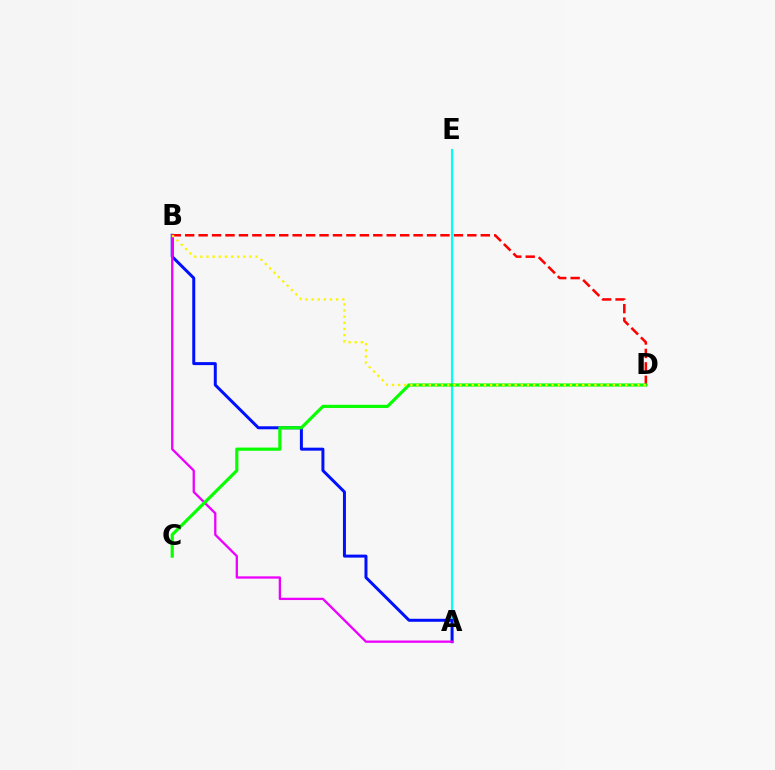{('A', 'E'): [{'color': '#00fff6', 'line_style': 'solid', 'thickness': 1.53}], ('A', 'B'): [{'color': '#0010ff', 'line_style': 'solid', 'thickness': 2.15}, {'color': '#ee00ff', 'line_style': 'solid', 'thickness': 1.66}], ('B', 'D'): [{'color': '#ff0000', 'line_style': 'dashed', 'thickness': 1.83}, {'color': '#fcf500', 'line_style': 'dotted', 'thickness': 1.67}], ('C', 'D'): [{'color': '#08ff00', 'line_style': 'solid', 'thickness': 2.27}]}